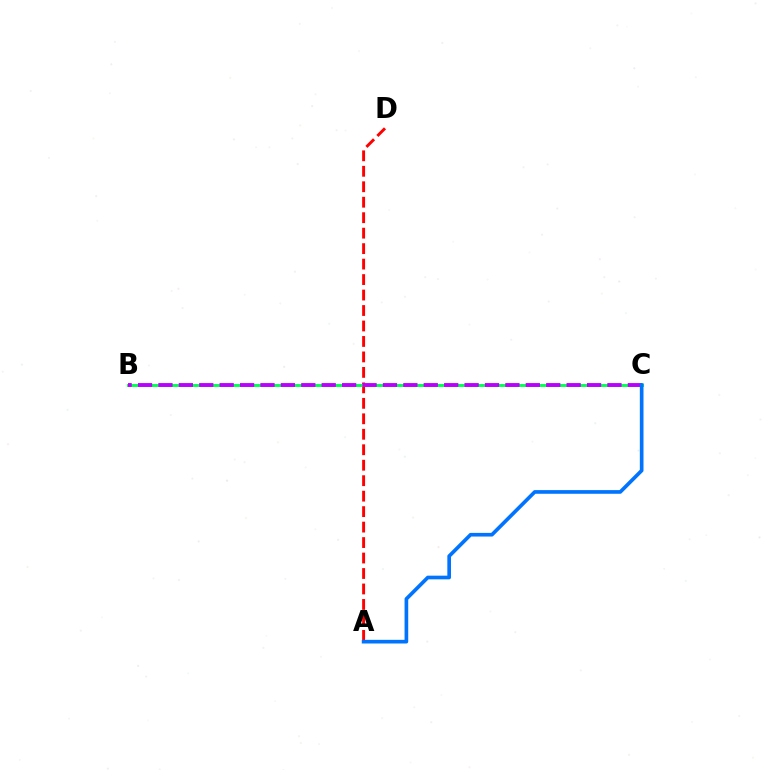{('A', 'D'): [{'color': '#ff0000', 'line_style': 'dashed', 'thickness': 2.1}], ('B', 'C'): [{'color': '#d1ff00', 'line_style': 'solid', 'thickness': 2.12}, {'color': '#00ff5c', 'line_style': 'solid', 'thickness': 2.06}, {'color': '#b900ff', 'line_style': 'dashed', 'thickness': 2.77}], ('A', 'C'): [{'color': '#0074ff', 'line_style': 'solid', 'thickness': 2.64}]}